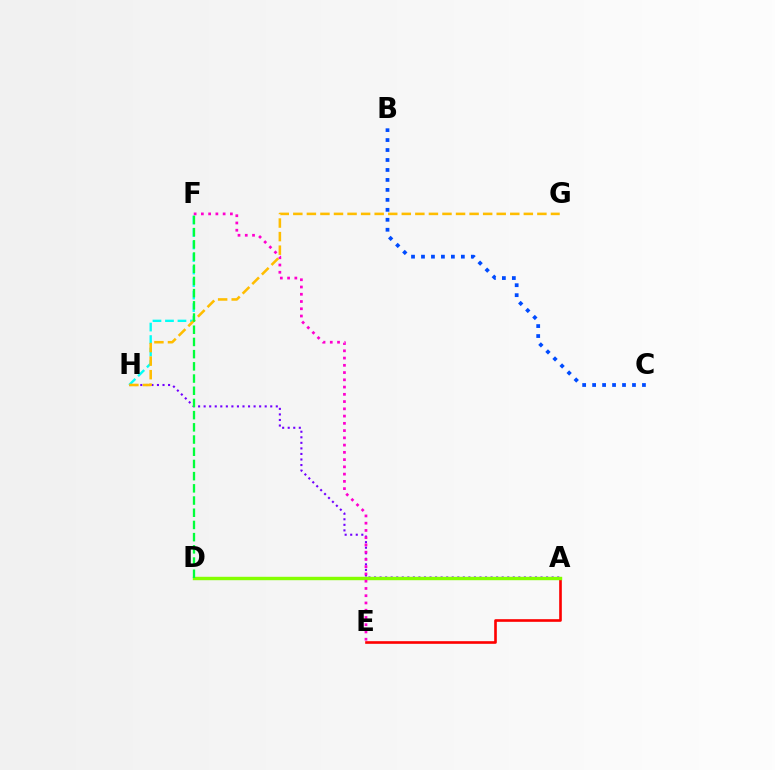{('A', 'E'): [{'color': '#ff0000', 'line_style': 'solid', 'thickness': 1.9}], ('A', 'H'): [{'color': '#7200ff', 'line_style': 'dotted', 'thickness': 1.51}], ('B', 'C'): [{'color': '#004bff', 'line_style': 'dotted', 'thickness': 2.71}], ('A', 'D'): [{'color': '#84ff00', 'line_style': 'solid', 'thickness': 2.46}], ('F', 'H'): [{'color': '#00fff6', 'line_style': 'dashed', 'thickness': 1.7}], ('E', 'F'): [{'color': '#ff00cf', 'line_style': 'dotted', 'thickness': 1.97}], ('G', 'H'): [{'color': '#ffbd00', 'line_style': 'dashed', 'thickness': 1.84}], ('D', 'F'): [{'color': '#00ff39', 'line_style': 'dashed', 'thickness': 1.66}]}